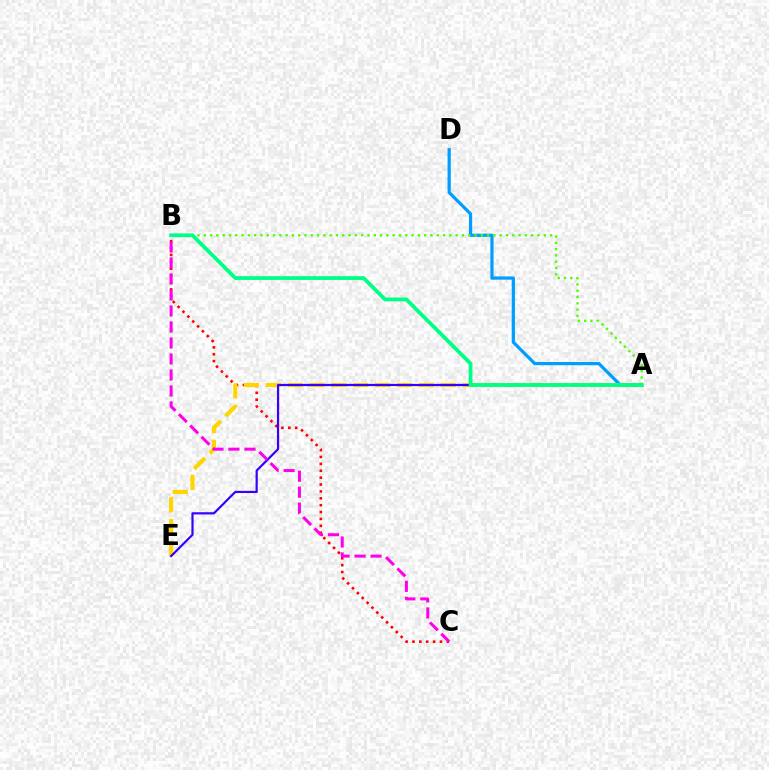{('B', 'C'): [{'color': '#ff0000', 'line_style': 'dotted', 'thickness': 1.87}, {'color': '#ff00ed', 'line_style': 'dashed', 'thickness': 2.17}], ('A', 'D'): [{'color': '#009eff', 'line_style': 'solid', 'thickness': 2.32}], ('A', 'E'): [{'color': '#ffd500', 'line_style': 'dashed', 'thickness': 2.97}, {'color': '#3700ff', 'line_style': 'solid', 'thickness': 1.58}], ('A', 'B'): [{'color': '#4fff00', 'line_style': 'dotted', 'thickness': 1.71}, {'color': '#00ff86', 'line_style': 'solid', 'thickness': 2.73}]}